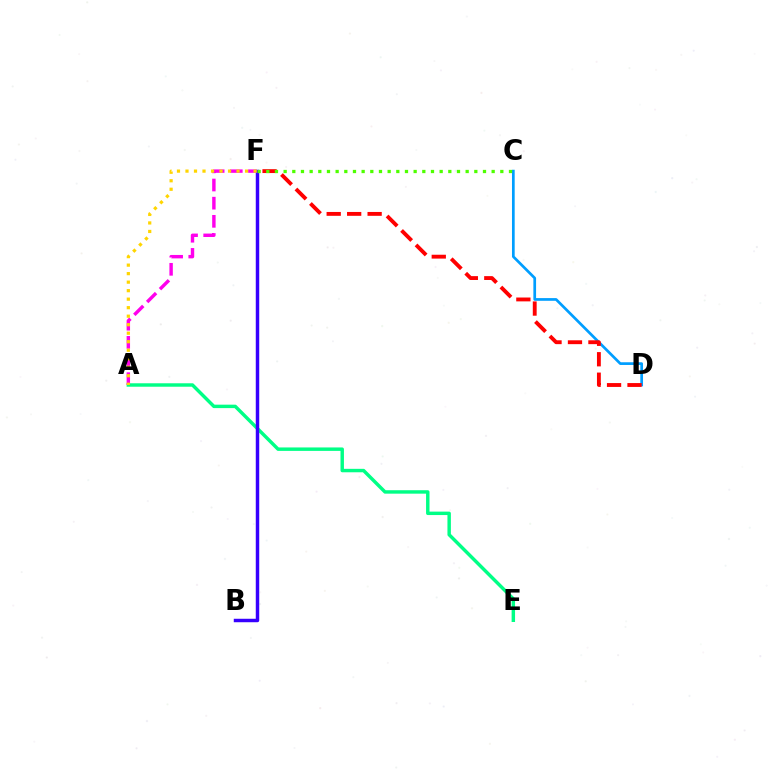{('C', 'D'): [{'color': '#009eff', 'line_style': 'solid', 'thickness': 1.95}], ('A', 'E'): [{'color': '#00ff86', 'line_style': 'solid', 'thickness': 2.48}], ('B', 'F'): [{'color': '#3700ff', 'line_style': 'solid', 'thickness': 2.49}], ('A', 'F'): [{'color': '#ff00ed', 'line_style': 'dashed', 'thickness': 2.47}, {'color': '#ffd500', 'line_style': 'dotted', 'thickness': 2.31}], ('D', 'F'): [{'color': '#ff0000', 'line_style': 'dashed', 'thickness': 2.78}], ('C', 'F'): [{'color': '#4fff00', 'line_style': 'dotted', 'thickness': 2.36}]}